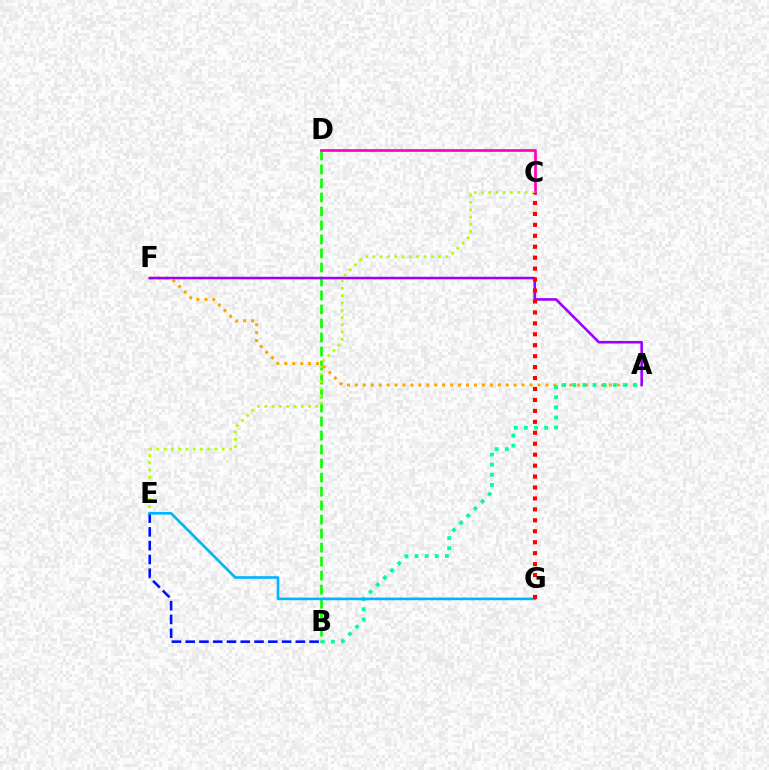{('B', 'D'): [{'color': '#08ff00', 'line_style': 'dashed', 'thickness': 1.9}], ('A', 'F'): [{'color': '#ffa500', 'line_style': 'dotted', 'thickness': 2.16}, {'color': '#9b00ff', 'line_style': 'solid', 'thickness': 1.86}], ('C', 'D'): [{'color': '#ff00bd', 'line_style': 'solid', 'thickness': 1.94}], ('A', 'B'): [{'color': '#00ff9d', 'line_style': 'dotted', 'thickness': 2.75}], ('B', 'E'): [{'color': '#0010ff', 'line_style': 'dashed', 'thickness': 1.87}], ('C', 'E'): [{'color': '#b3ff00', 'line_style': 'dotted', 'thickness': 1.98}], ('E', 'G'): [{'color': '#00b5ff', 'line_style': 'solid', 'thickness': 1.91}], ('C', 'G'): [{'color': '#ff0000', 'line_style': 'dotted', 'thickness': 2.97}]}